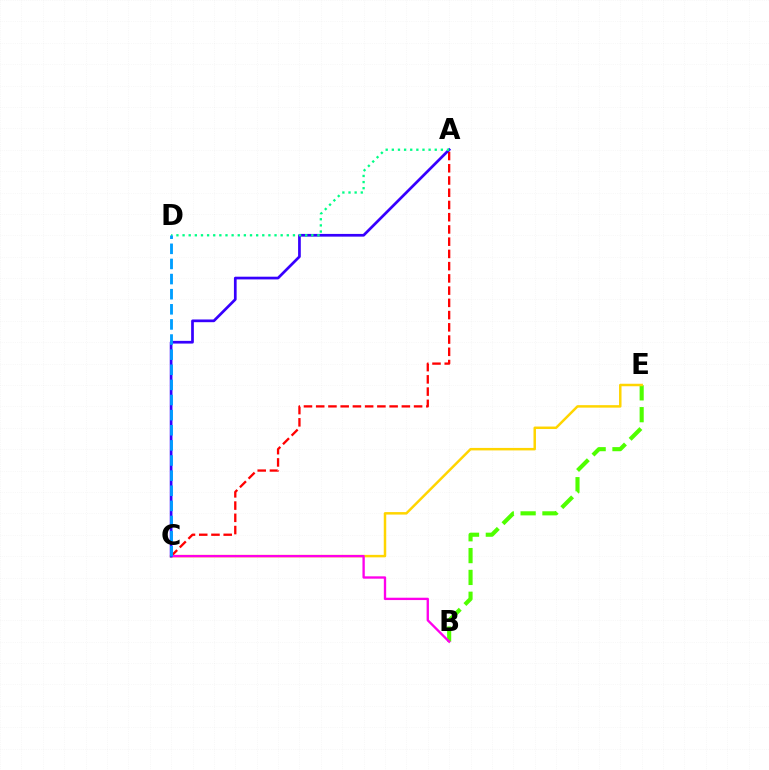{('B', 'E'): [{'color': '#4fff00', 'line_style': 'dashed', 'thickness': 2.97}], ('C', 'E'): [{'color': '#ffd500', 'line_style': 'solid', 'thickness': 1.79}], ('A', 'C'): [{'color': '#ff0000', 'line_style': 'dashed', 'thickness': 1.66}, {'color': '#3700ff', 'line_style': 'solid', 'thickness': 1.95}], ('B', 'C'): [{'color': '#ff00ed', 'line_style': 'solid', 'thickness': 1.69}], ('A', 'D'): [{'color': '#00ff86', 'line_style': 'dotted', 'thickness': 1.67}], ('C', 'D'): [{'color': '#009eff', 'line_style': 'dashed', 'thickness': 2.05}]}